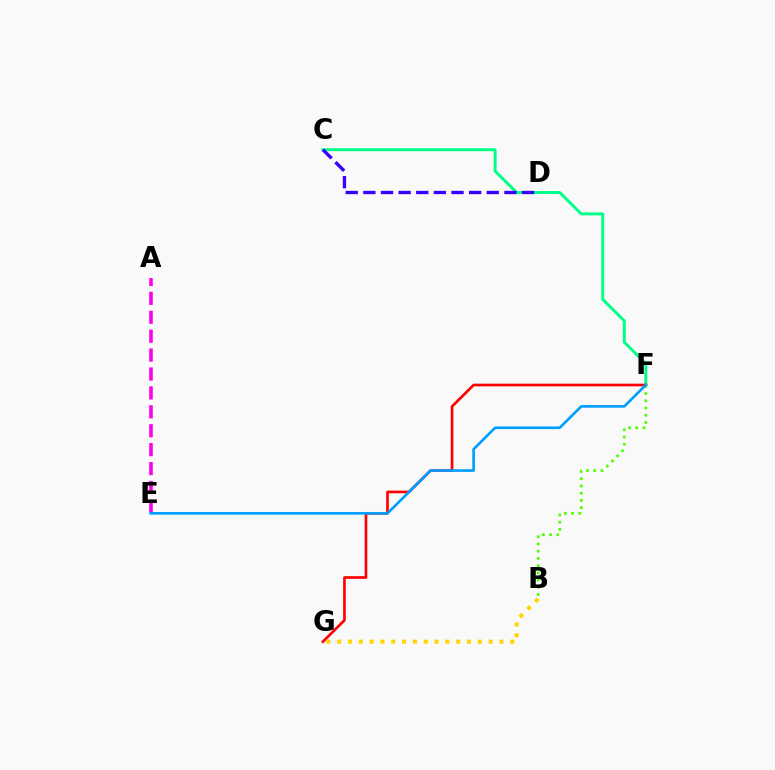{('C', 'F'): [{'color': '#00ff86', 'line_style': 'solid', 'thickness': 2.1}], ('C', 'D'): [{'color': '#3700ff', 'line_style': 'dashed', 'thickness': 2.39}], ('A', 'E'): [{'color': '#ff00ed', 'line_style': 'dashed', 'thickness': 2.57}], ('F', 'G'): [{'color': '#ff0000', 'line_style': 'solid', 'thickness': 1.92}], ('B', 'F'): [{'color': '#4fff00', 'line_style': 'dotted', 'thickness': 1.96}], ('B', 'G'): [{'color': '#ffd500', 'line_style': 'dotted', 'thickness': 2.94}], ('E', 'F'): [{'color': '#009eff', 'line_style': 'solid', 'thickness': 1.9}]}